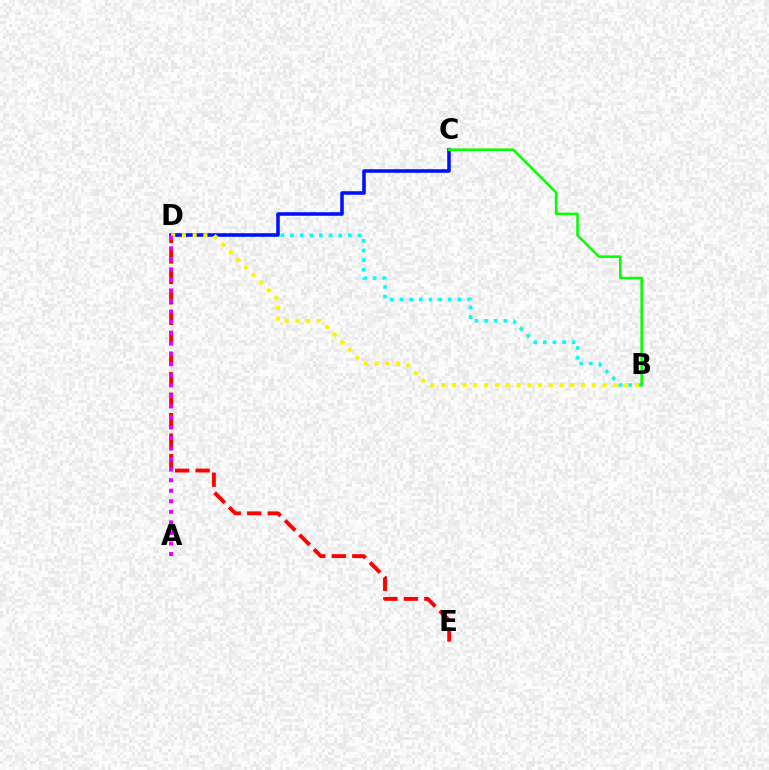{('B', 'D'): [{'color': '#00fff6', 'line_style': 'dotted', 'thickness': 2.62}, {'color': '#fcf500', 'line_style': 'dotted', 'thickness': 2.93}], ('D', 'E'): [{'color': '#ff0000', 'line_style': 'dashed', 'thickness': 2.78}], ('C', 'D'): [{'color': '#0010ff', 'line_style': 'solid', 'thickness': 2.56}], ('A', 'D'): [{'color': '#ee00ff', 'line_style': 'dotted', 'thickness': 2.86}], ('B', 'C'): [{'color': '#08ff00', 'line_style': 'solid', 'thickness': 1.83}]}